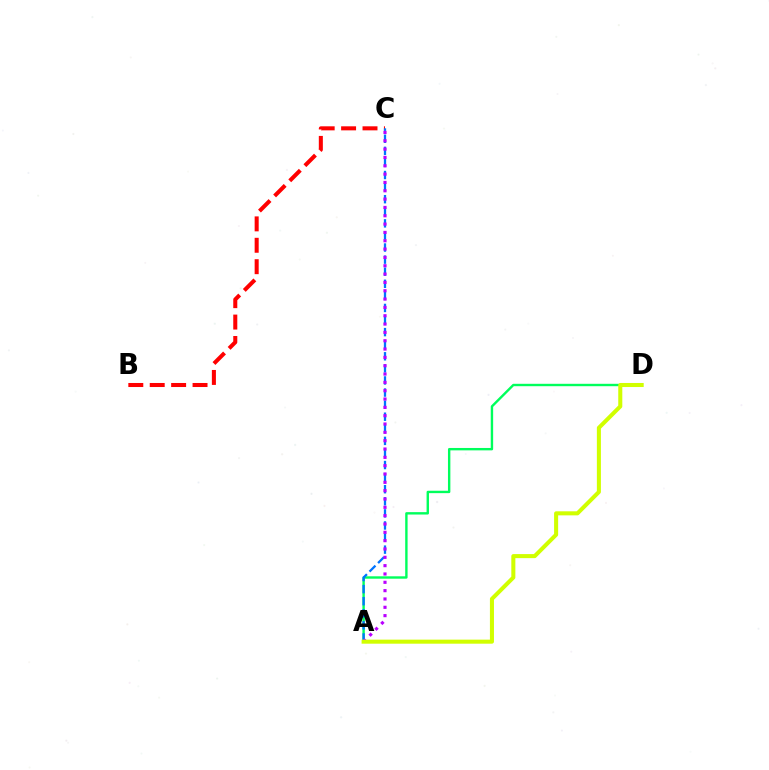{('B', 'C'): [{'color': '#ff0000', 'line_style': 'dashed', 'thickness': 2.91}], ('A', 'D'): [{'color': '#00ff5c', 'line_style': 'solid', 'thickness': 1.73}, {'color': '#d1ff00', 'line_style': 'solid', 'thickness': 2.92}], ('A', 'C'): [{'color': '#0074ff', 'line_style': 'dashed', 'thickness': 1.64}, {'color': '#b900ff', 'line_style': 'dotted', 'thickness': 2.26}]}